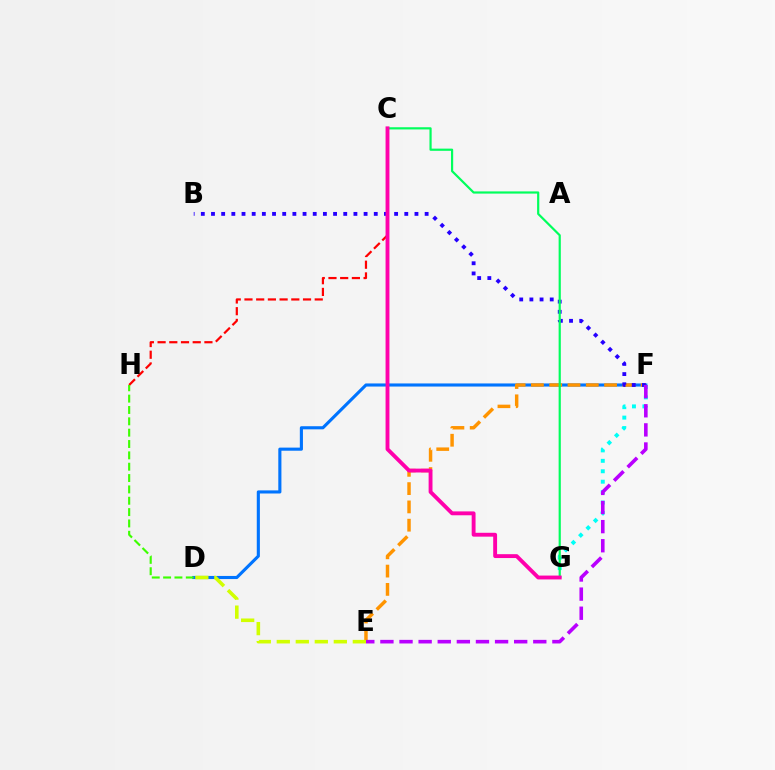{('C', 'H'): [{'color': '#ff0000', 'line_style': 'dashed', 'thickness': 1.59}], ('D', 'F'): [{'color': '#0074ff', 'line_style': 'solid', 'thickness': 2.24}], ('E', 'F'): [{'color': '#ff9400', 'line_style': 'dashed', 'thickness': 2.48}, {'color': '#b900ff', 'line_style': 'dashed', 'thickness': 2.6}], ('D', 'H'): [{'color': '#3dff00', 'line_style': 'dashed', 'thickness': 1.54}], ('B', 'F'): [{'color': '#2500ff', 'line_style': 'dotted', 'thickness': 2.76}], ('F', 'G'): [{'color': '#00fff6', 'line_style': 'dotted', 'thickness': 2.83}], ('C', 'G'): [{'color': '#00ff5c', 'line_style': 'solid', 'thickness': 1.58}, {'color': '#ff00ac', 'line_style': 'solid', 'thickness': 2.79}], ('D', 'E'): [{'color': '#d1ff00', 'line_style': 'dashed', 'thickness': 2.58}]}